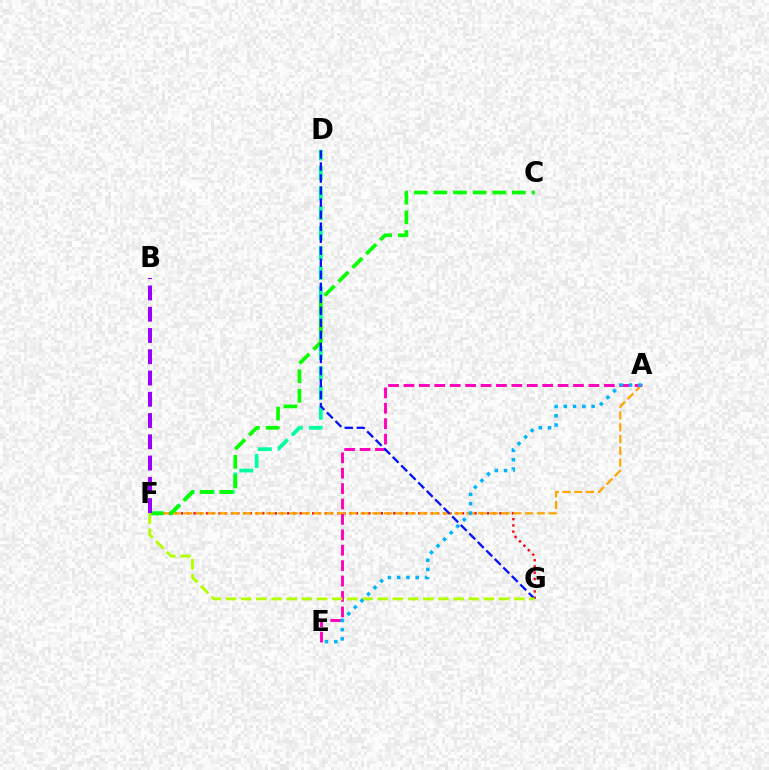{('D', 'F'): [{'color': '#00ff9d', 'line_style': 'dashed', 'thickness': 2.71}], ('F', 'G'): [{'color': '#ff0000', 'line_style': 'dotted', 'thickness': 1.7}, {'color': '#b3ff00', 'line_style': 'dashed', 'thickness': 2.06}], ('A', 'F'): [{'color': '#ffa500', 'line_style': 'dashed', 'thickness': 1.6}], ('A', 'E'): [{'color': '#ff00bd', 'line_style': 'dashed', 'thickness': 2.09}, {'color': '#00b5ff', 'line_style': 'dotted', 'thickness': 2.52}], ('C', 'F'): [{'color': '#08ff00', 'line_style': 'dashed', 'thickness': 2.66}], ('D', 'G'): [{'color': '#0010ff', 'line_style': 'dashed', 'thickness': 1.63}], ('B', 'F'): [{'color': '#9b00ff', 'line_style': 'dashed', 'thickness': 2.89}]}